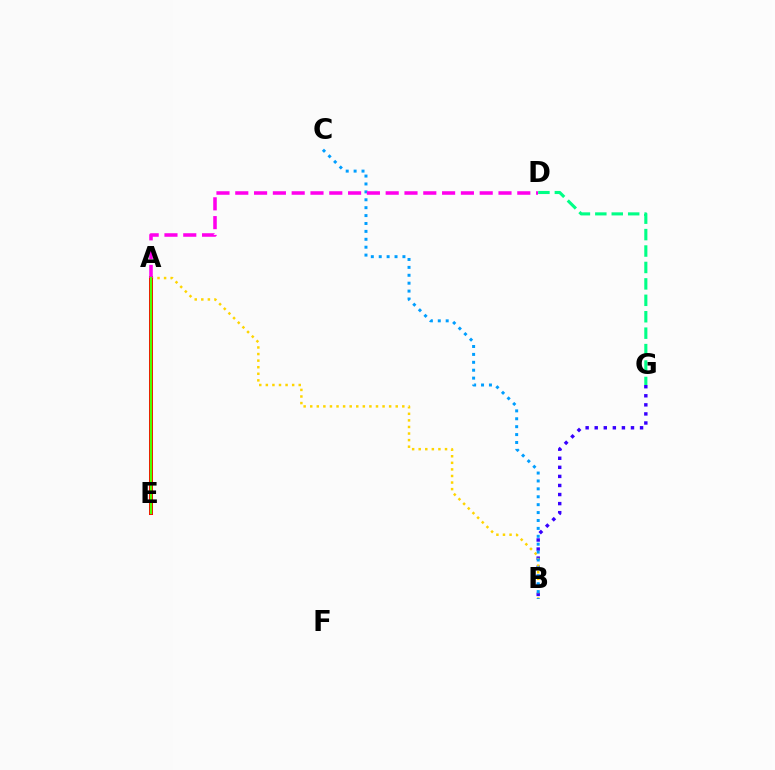{('B', 'G'): [{'color': '#3700ff', 'line_style': 'dotted', 'thickness': 2.46}], ('A', 'B'): [{'color': '#ffd500', 'line_style': 'dotted', 'thickness': 1.79}], ('B', 'C'): [{'color': '#009eff', 'line_style': 'dotted', 'thickness': 2.15}], ('A', 'E'): [{'color': '#ff0000', 'line_style': 'solid', 'thickness': 2.89}, {'color': '#4fff00', 'line_style': 'solid', 'thickness': 1.65}], ('A', 'D'): [{'color': '#ff00ed', 'line_style': 'dashed', 'thickness': 2.55}], ('D', 'G'): [{'color': '#00ff86', 'line_style': 'dashed', 'thickness': 2.23}]}